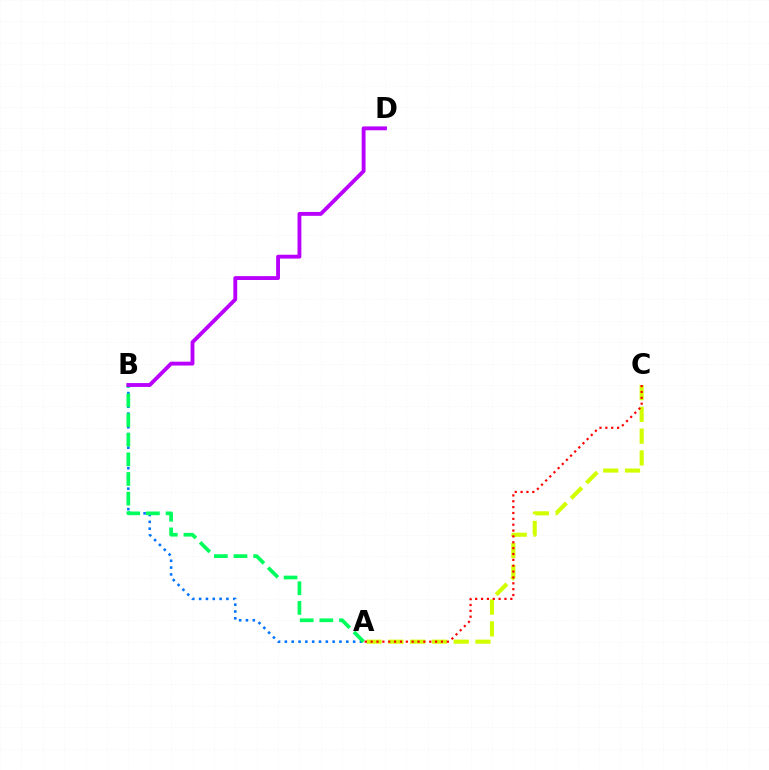{('A', 'C'): [{'color': '#d1ff00', 'line_style': 'dashed', 'thickness': 2.96}, {'color': '#ff0000', 'line_style': 'dotted', 'thickness': 1.59}], ('A', 'B'): [{'color': '#0074ff', 'line_style': 'dotted', 'thickness': 1.85}, {'color': '#00ff5c', 'line_style': 'dashed', 'thickness': 2.67}], ('B', 'D'): [{'color': '#b900ff', 'line_style': 'solid', 'thickness': 2.78}]}